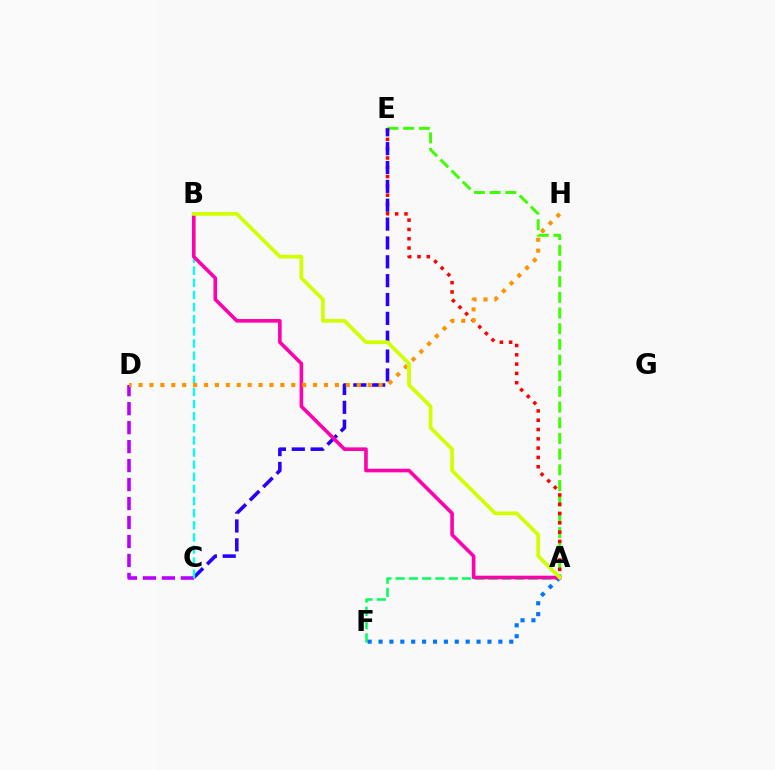{('A', 'E'): [{'color': '#3dff00', 'line_style': 'dashed', 'thickness': 2.13}, {'color': '#ff0000', 'line_style': 'dotted', 'thickness': 2.53}], ('C', 'D'): [{'color': '#b900ff', 'line_style': 'dashed', 'thickness': 2.58}], ('C', 'E'): [{'color': '#2500ff', 'line_style': 'dashed', 'thickness': 2.56}], ('A', 'F'): [{'color': '#00ff5c', 'line_style': 'dashed', 'thickness': 1.8}, {'color': '#0074ff', 'line_style': 'dotted', 'thickness': 2.96}], ('B', 'C'): [{'color': '#00fff6', 'line_style': 'dashed', 'thickness': 1.65}], ('A', 'B'): [{'color': '#ff00ac', 'line_style': 'solid', 'thickness': 2.59}, {'color': '#d1ff00', 'line_style': 'solid', 'thickness': 2.68}], ('D', 'H'): [{'color': '#ff9400', 'line_style': 'dotted', 'thickness': 2.96}]}